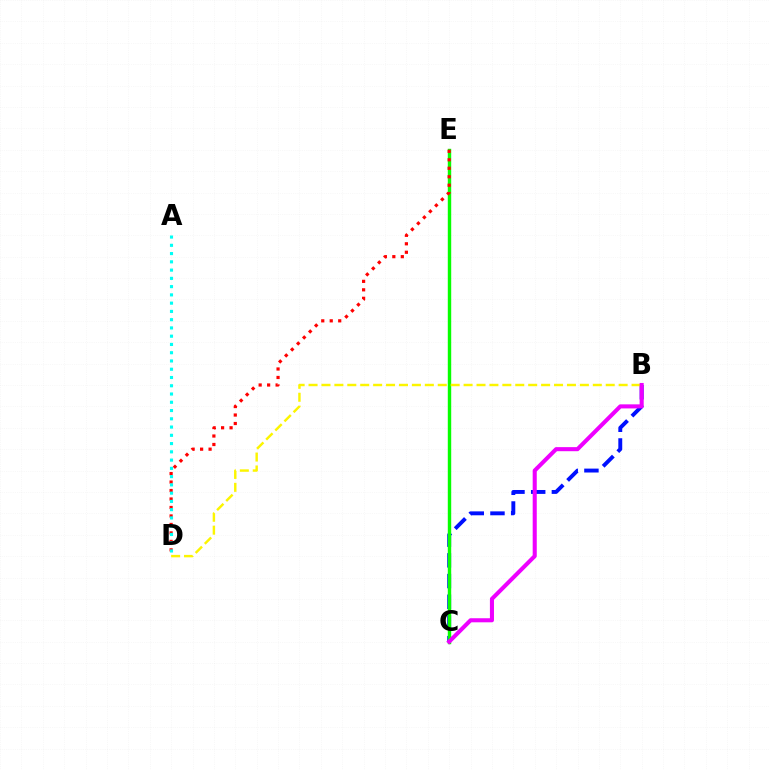{('B', 'C'): [{'color': '#0010ff', 'line_style': 'dashed', 'thickness': 2.81}, {'color': '#ee00ff', 'line_style': 'solid', 'thickness': 2.93}], ('C', 'E'): [{'color': '#08ff00', 'line_style': 'solid', 'thickness': 2.46}], ('D', 'E'): [{'color': '#ff0000', 'line_style': 'dotted', 'thickness': 2.3}], ('B', 'D'): [{'color': '#fcf500', 'line_style': 'dashed', 'thickness': 1.76}], ('A', 'D'): [{'color': '#00fff6', 'line_style': 'dotted', 'thickness': 2.24}]}